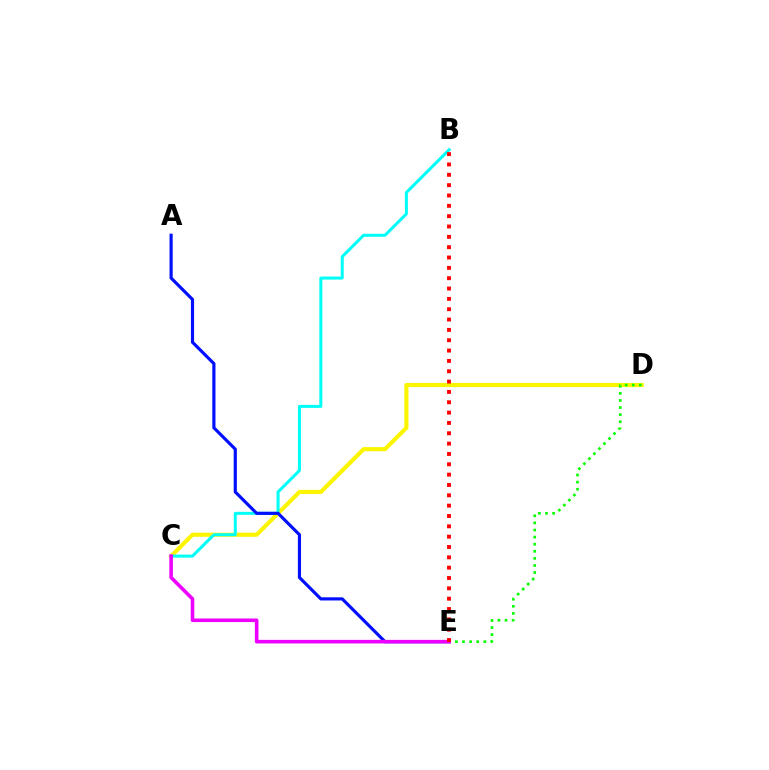{('C', 'D'): [{'color': '#fcf500', 'line_style': 'solid', 'thickness': 2.97}], ('B', 'C'): [{'color': '#00fff6', 'line_style': 'solid', 'thickness': 2.17}], ('D', 'E'): [{'color': '#08ff00', 'line_style': 'dotted', 'thickness': 1.93}], ('A', 'E'): [{'color': '#0010ff', 'line_style': 'solid', 'thickness': 2.27}], ('C', 'E'): [{'color': '#ee00ff', 'line_style': 'solid', 'thickness': 2.58}], ('B', 'E'): [{'color': '#ff0000', 'line_style': 'dotted', 'thickness': 2.81}]}